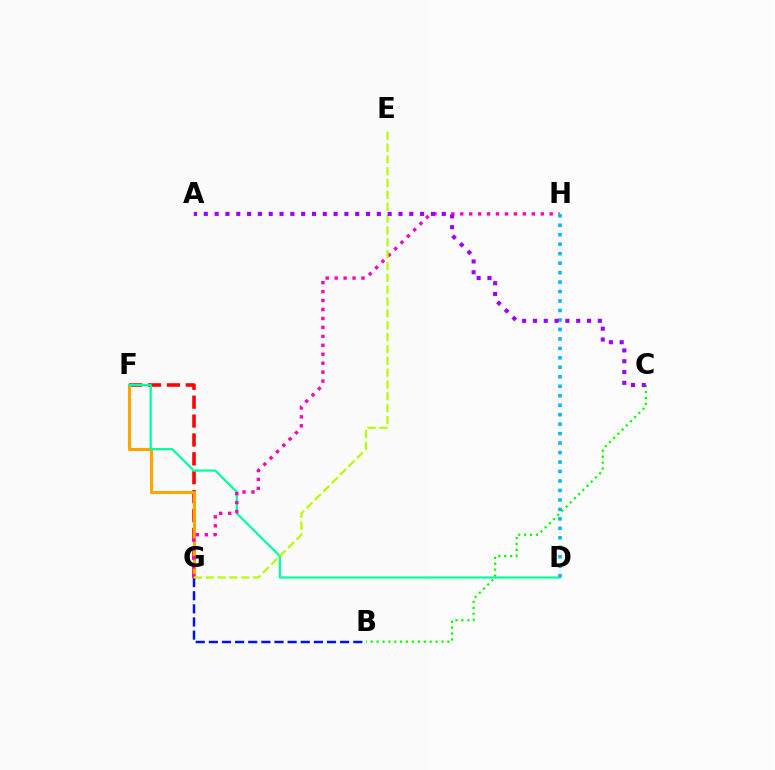{('F', 'G'): [{'color': '#ff0000', 'line_style': 'dashed', 'thickness': 2.57}, {'color': '#ffa500', 'line_style': 'solid', 'thickness': 2.26}], ('B', 'G'): [{'color': '#0010ff', 'line_style': 'dashed', 'thickness': 1.78}], ('B', 'C'): [{'color': '#08ff00', 'line_style': 'dotted', 'thickness': 1.6}], ('D', 'F'): [{'color': '#00ff9d', 'line_style': 'solid', 'thickness': 1.6}], ('G', 'H'): [{'color': '#ff00bd', 'line_style': 'dotted', 'thickness': 2.43}], ('D', 'H'): [{'color': '#00b5ff', 'line_style': 'dotted', 'thickness': 2.57}], ('E', 'G'): [{'color': '#b3ff00', 'line_style': 'dashed', 'thickness': 1.61}], ('A', 'C'): [{'color': '#9b00ff', 'line_style': 'dotted', 'thickness': 2.94}]}